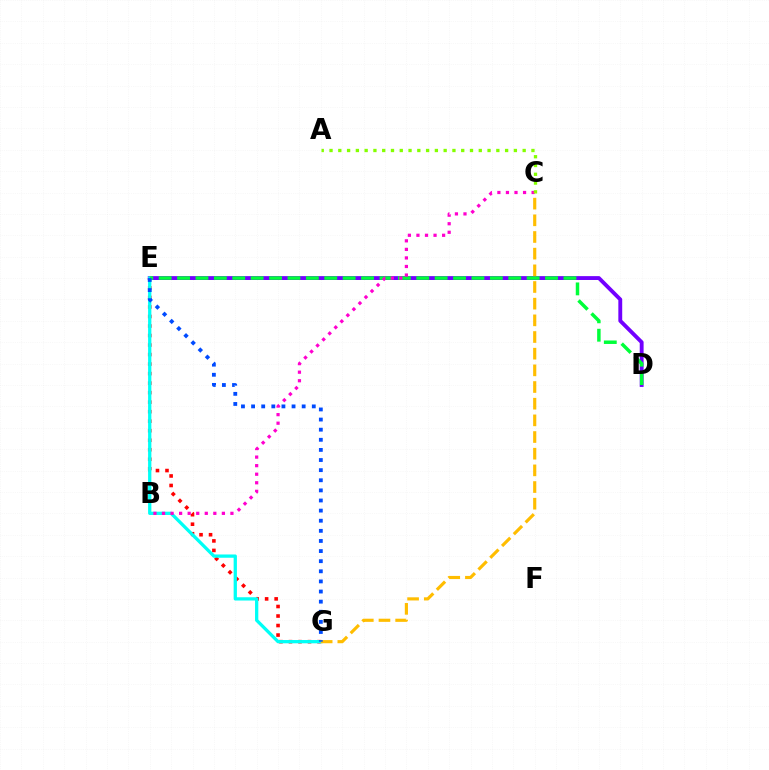{('E', 'G'): [{'color': '#ff0000', 'line_style': 'dotted', 'thickness': 2.59}, {'color': '#00fff6', 'line_style': 'solid', 'thickness': 2.36}, {'color': '#004bff', 'line_style': 'dotted', 'thickness': 2.75}], ('D', 'E'): [{'color': '#7200ff', 'line_style': 'solid', 'thickness': 2.79}, {'color': '#00ff39', 'line_style': 'dashed', 'thickness': 2.5}], ('B', 'C'): [{'color': '#ff00cf', 'line_style': 'dotted', 'thickness': 2.32}], ('A', 'C'): [{'color': '#84ff00', 'line_style': 'dotted', 'thickness': 2.39}], ('C', 'G'): [{'color': '#ffbd00', 'line_style': 'dashed', 'thickness': 2.26}]}